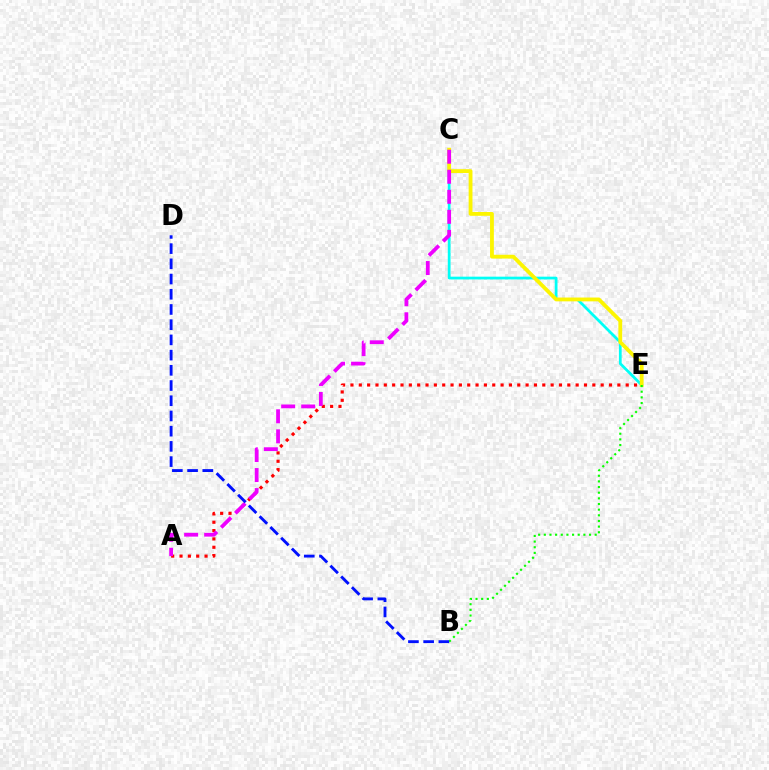{('C', 'E'): [{'color': '#00fff6', 'line_style': 'solid', 'thickness': 1.99}, {'color': '#fcf500', 'line_style': 'solid', 'thickness': 2.75}], ('B', 'E'): [{'color': '#08ff00', 'line_style': 'dotted', 'thickness': 1.54}], ('A', 'E'): [{'color': '#ff0000', 'line_style': 'dotted', 'thickness': 2.27}], ('A', 'C'): [{'color': '#ee00ff', 'line_style': 'dashed', 'thickness': 2.72}], ('B', 'D'): [{'color': '#0010ff', 'line_style': 'dashed', 'thickness': 2.07}]}